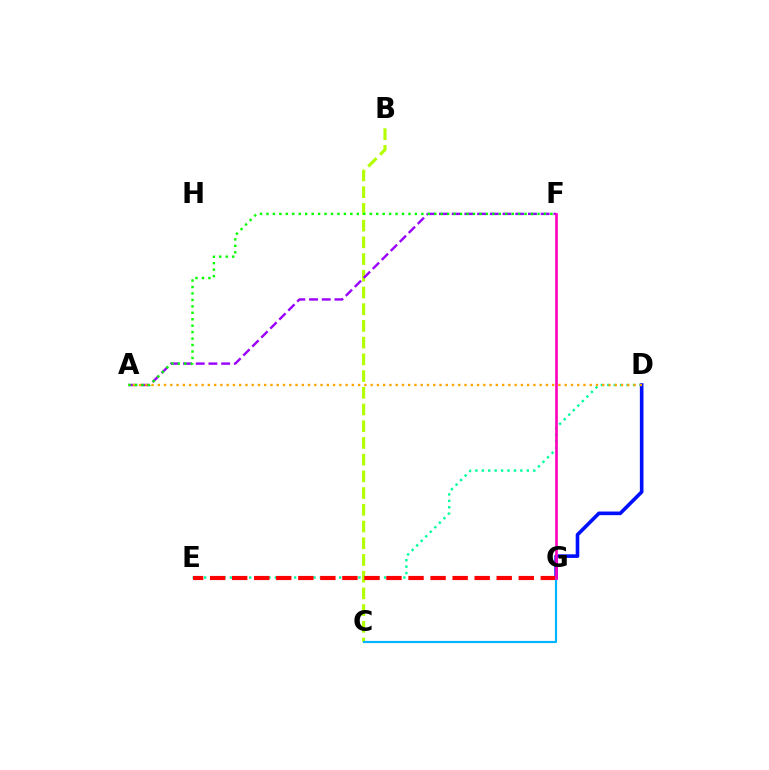{('D', 'E'): [{'color': '#00ff9d', 'line_style': 'dotted', 'thickness': 1.75}], ('B', 'C'): [{'color': '#b3ff00', 'line_style': 'dashed', 'thickness': 2.27}], ('D', 'G'): [{'color': '#0010ff', 'line_style': 'solid', 'thickness': 2.6}], ('A', 'F'): [{'color': '#9b00ff', 'line_style': 'dashed', 'thickness': 1.73}, {'color': '#08ff00', 'line_style': 'dotted', 'thickness': 1.75}], ('A', 'D'): [{'color': '#ffa500', 'line_style': 'dotted', 'thickness': 1.7}], ('E', 'G'): [{'color': '#ff0000', 'line_style': 'dashed', 'thickness': 2.99}], ('C', 'G'): [{'color': '#00b5ff', 'line_style': 'solid', 'thickness': 1.56}], ('F', 'G'): [{'color': '#ff00bd', 'line_style': 'solid', 'thickness': 1.9}]}